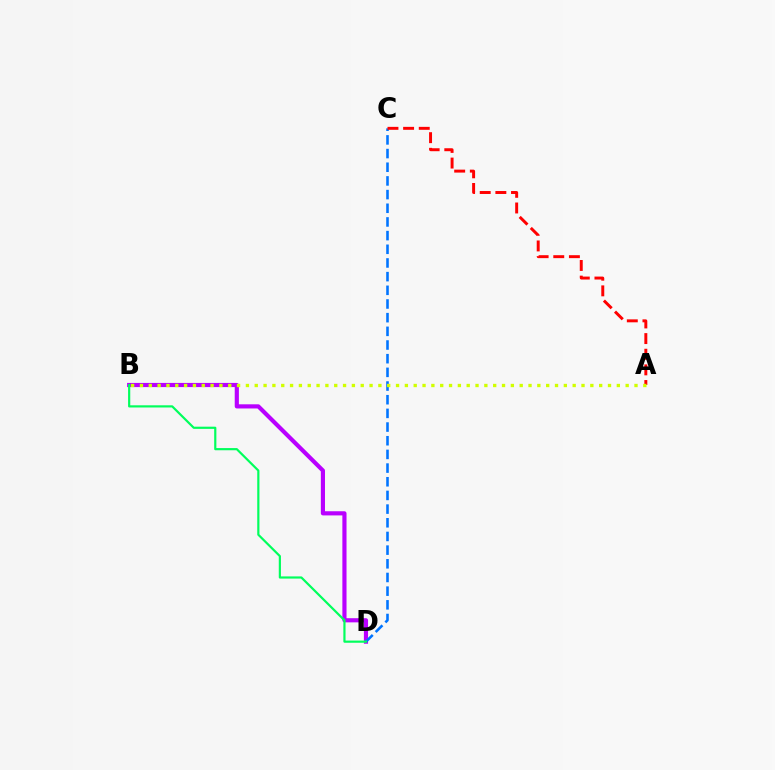{('B', 'D'): [{'color': '#b900ff', 'line_style': 'solid', 'thickness': 2.99}, {'color': '#00ff5c', 'line_style': 'solid', 'thickness': 1.57}], ('C', 'D'): [{'color': '#0074ff', 'line_style': 'dashed', 'thickness': 1.86}], ('A', 'C'): [{'color': '#ff0000', 'line_style': 'dashed', 'thickness': 2.13}], ('A', 'B'): [{'color': '#d1ff00', 'line_style': 'dotted', 'thickness': 2.4}]}